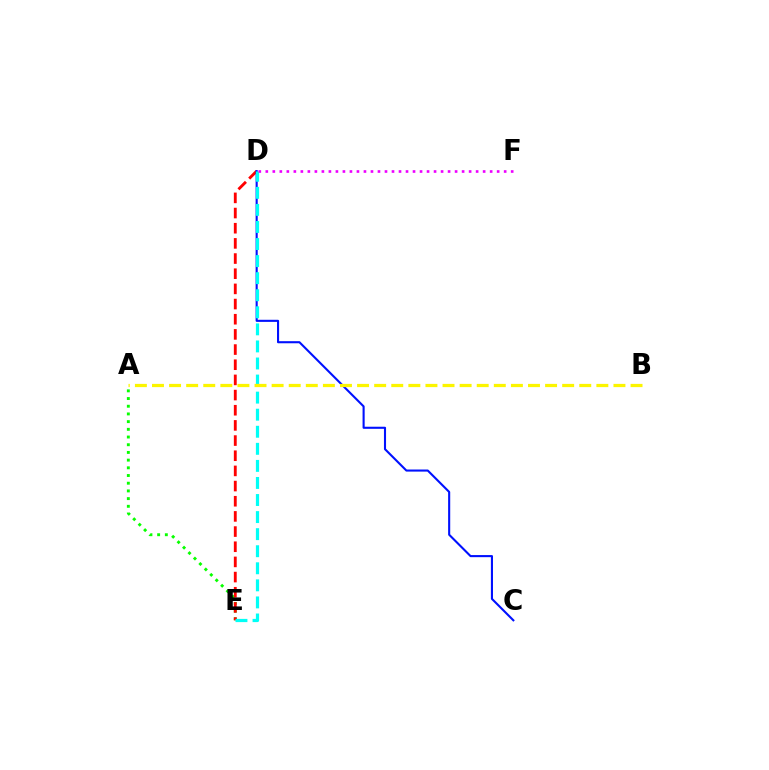{('A', 'E'): [{'color': '#08ff00', 'line_style': 'dotted', 'thickness': 2.09}], ('D', 'E'): [{'color': '#ff0000', 'line_style': 'dashed', 'thickness': 2.06}, {'color': '#00fff6', 'line_style': 'dashed', 'thickness': 2.32}], ('C', 'D'): [{'color': '#0010ff', 'line_style': 'solid', 'thickness': 1.51}], ('A', 'B'): [{'color': '#fcf500', 'line_style': 'dashed', 'thickness': 2.32}], ('D', 'F'): [{'color': '#ee00ff', 'line_style': 'dotted', 'thickness': 1.9}]}